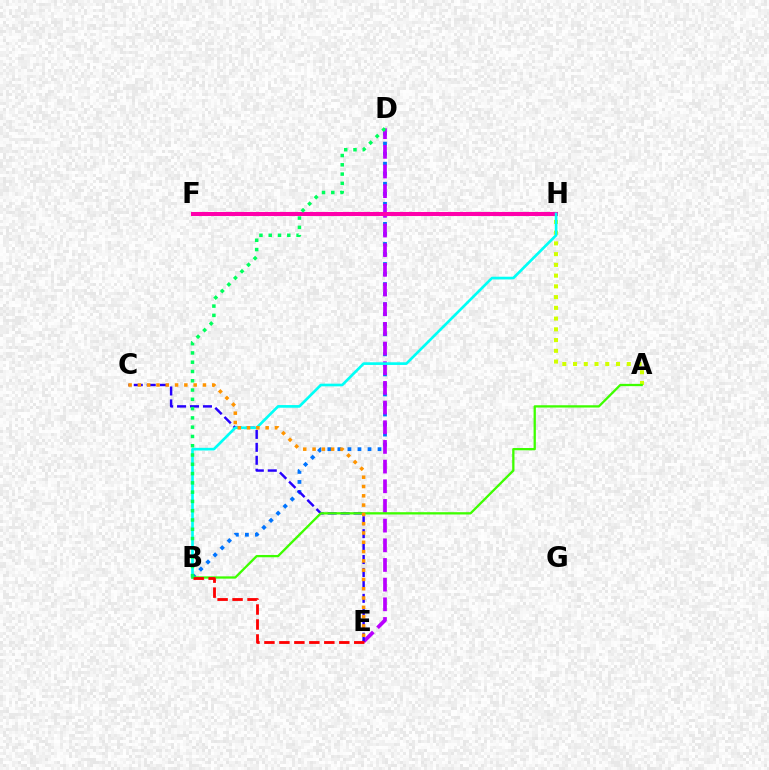{('B', 'D'): [{'color': '#0074ff', 'line_style': 'dotted', 'thickness': 2.73}, {'color': '#00ff5c', 'line_style': 'dotted', 'thickness': 2.52}], ('D', 'E'): [{'color': '#b900ff', 'line_style': 'dashed', 'thickness': 2.67}], ('A', 'H'): [{'color': '#d1ff00', 'line_style': 'dotted', 'thickness': 2.92}], ('C', 'E'): [{'color': '#2500ff', 'line_style': 'dashed', 'thickness': 1.76}, {'color': '#ff9400', 'line_style': 'dotted', 'thickness': 2.53}], ('F', 'H'): [{'color': '#ff00ac', 'line_style': 'solid', 'thickness': 2.9}], ('B', 'H'): [{'color': '#00fff6', 'line_style': 'solid', 'thickness': 1.92}], ('A', 'B'): [{'color': '#3dff00', 'line_style': 'solid', 'thickness': 1.65}], ('B', 'E'): [{'color': '#ff0000', 'line_style': 'dashed', 'thickness': 2.03}]}